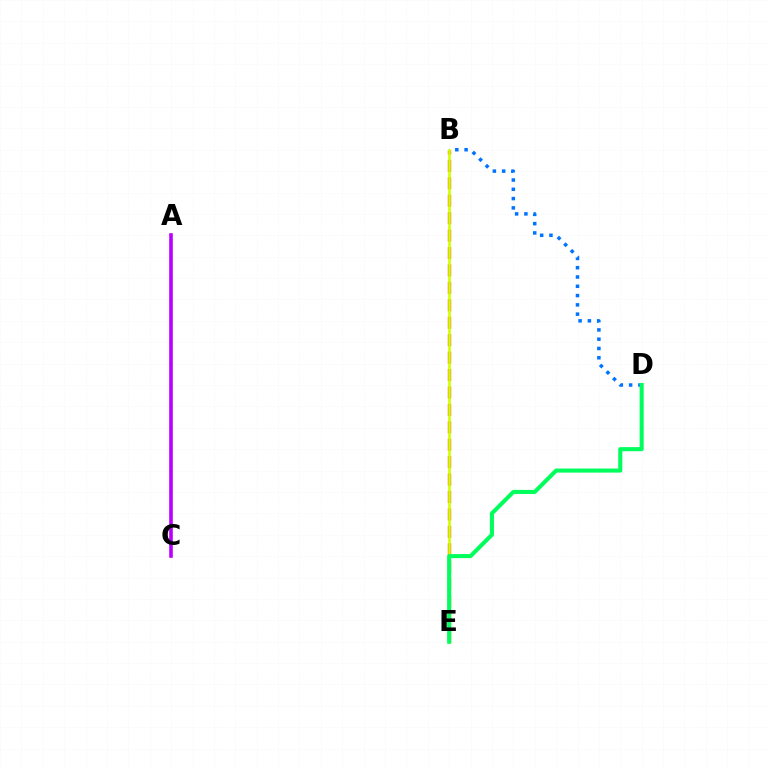{('B', 'D'): [{'color': '#0074ff', 'line_style': 'dotted', 'thickness': 2.52}], ('B', 'E'): [{'color': '#ff0000', 'line_style': 'dashed', 'thickness': 2.37}, {'color': '#d1ff00', 'line_style': 'solid', 'thickness': 1.93}], ('D', 'E'): [{'color': '#00ff5c', 'line_style': 'solid', 'thickness': 2.93}], ('A', 'C'): [{'color': '#b900ff', 'line_style': 'solid', 'thickness': 2.6}]}